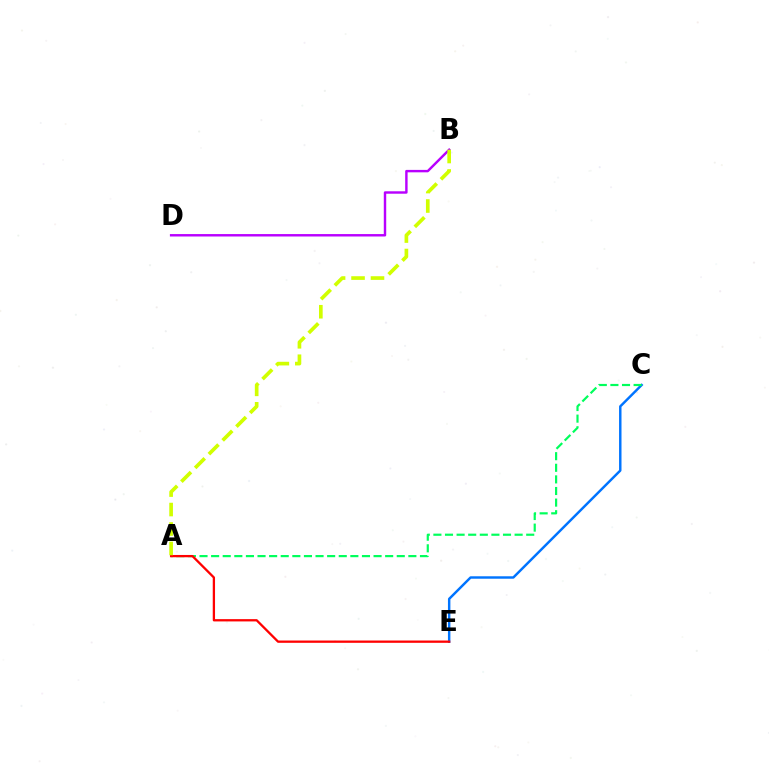{('C', 'E'): [{'color': '#0074ff', 'line_style': 'solid', 'thickness': 1.76}], ('A', 'C'): [{'color': '#00ff5c', 'line_style': 'dashed', 'thickness': 1.58}], ('A', 'E'): [{'color': '#ff0000', 'line_style': 'solid', 'thickness': 1.65}], ('B', 'D'): [{'color': '#b900ff', 'line_style': 'solid', 'thickness': 1.75}], ('A', 'B'): [{'color': '#d1ff00', 'line_style': 'dashed', 'thickness': 2.64}]}